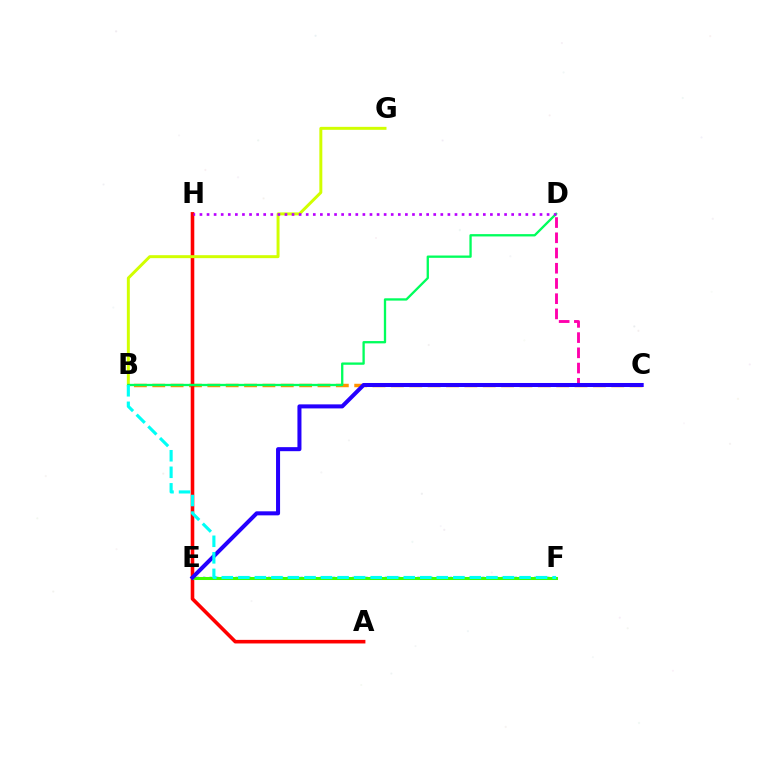{('B', 'C'): [{'color': '#ff9400', 'line_style': 'dashed', 'thickness': 2.49}], ('A', 'H'): [{'color': '#ff0000', 'line_style': 'solid', 'thickness': 2.58}], ('C', 'D'): [{'color': '#ff00ac', 'line_style': 'dashed', 'thickness': 2.07}], ('E', 'F'): [{'color': '#0074ff', 'line_style': 'dotted', 'thickness': 1.76}, {'color': '#3dff00', 'line_style': 'solid', 'thickness': 2.18}], ('B', 'G'): [{'color': '#d1ff00', 'line_style': 'solid', 'thickness': 2.14}], ('B', 'D'): [{'color': '#00ff5c', 'line_style': 'solid', 'thickness': 1.67}], ('C', 'E'): [{'color': '#2500ff', 'line_style': 'solid', 'thickness': 2.9}], ('D', 'H'): [{'color': '#b900ff', 'line_style': 'dotted', 'thickness': 1.92}], ('B', 'F'): [{'color': '#00fff6', 'line_style': 'dashed', 'thickness': 2.25}]}